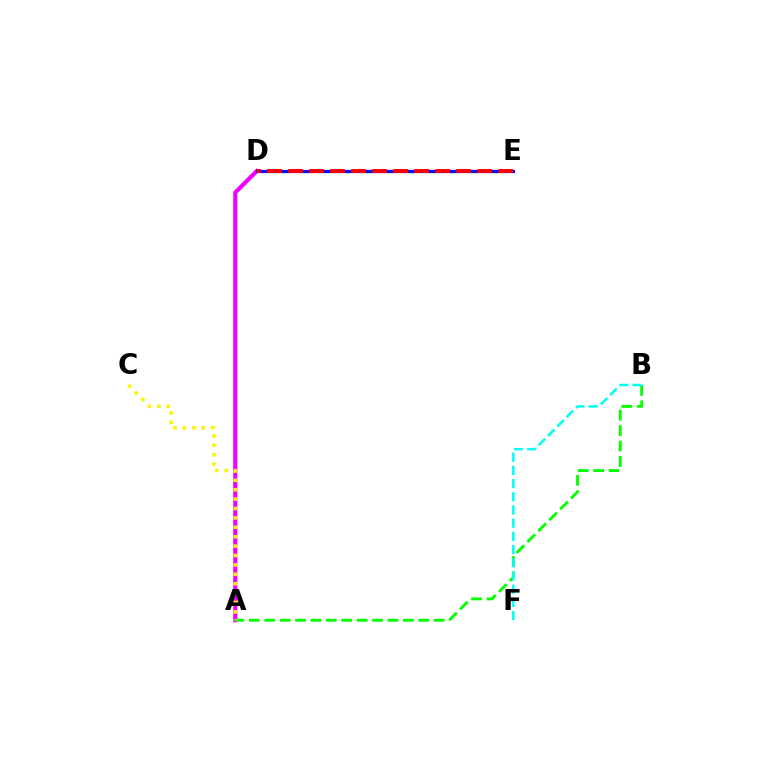{('A', 'D'): [{'color': '#ee00ff', 'line_style': 'solid', 'thickness': 2.95}], ('A', 'B'): [{'color': '#08ff00', 'line_style': 'dashed', 'thickness': 2.09}], ('B', 'F'): [{'color': '#00fff6', 'line_style': 'dashed', 'thickness': 1.79}], ('D', 'E'): [{'color': '#0010ff', 'line_style': 'solid', 'thickness': 2.33}, {'color': '#ff0000', 'line_style': 'dashed', 'thickness': 2.85}], ('A', 'C'): [{'color': '#fcf500', 'line_style': 'dotted', 'thickness': 2.55}]}